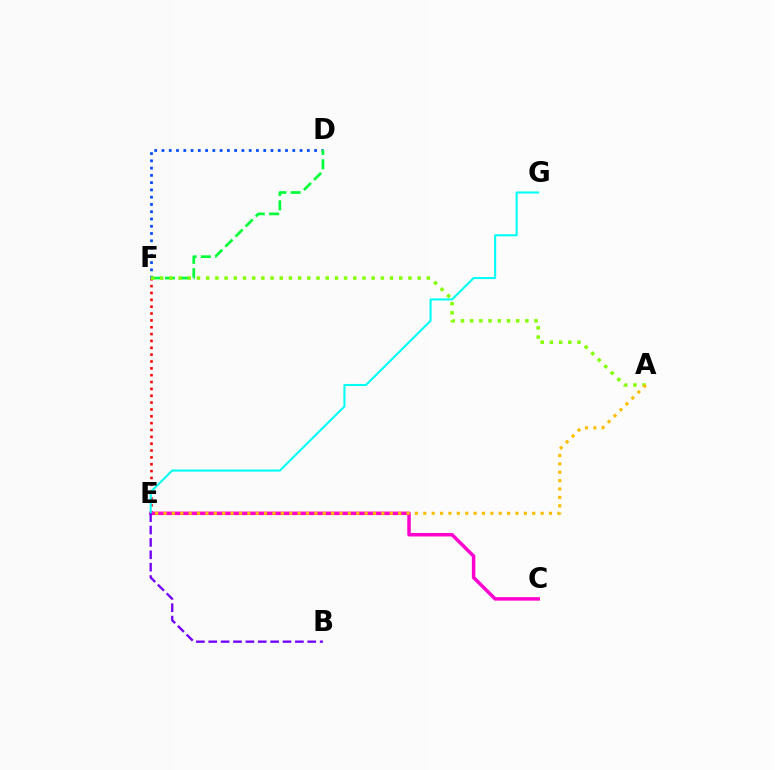{('E', 'F'): [{'color': '#ff0000', 'line_style': 'dotted', 'thickness': 1.86}], ('D', 'F'): [{'color': '#004bff', 'line_style': 'dotted', 'thickness': 1.97}, {'color': '#00ff39', 'line_style': 'dashed', 'thickness': 1.94}], ('C', 'E'): [{'color': '#ff00cf', 'line_style': 'solid', 'thickness': 2.51}], ('E', 'G'): [{'color': '#00fff6', 'line_style': 'solid', 'thickness': 1.5}], ('A', 'F'): [{'color': '#84ff00', 'line_style': 'dotted', 'thickness': 2.5}], ('A', 'E'): [{'color': '#ffbd00', 'line_style': 'dotted', 'thickness': 2.28}], ('B', 'E'): [{'color': '#7200ff', 'line_style': 'dashed', 'thickness': 1.68}]}